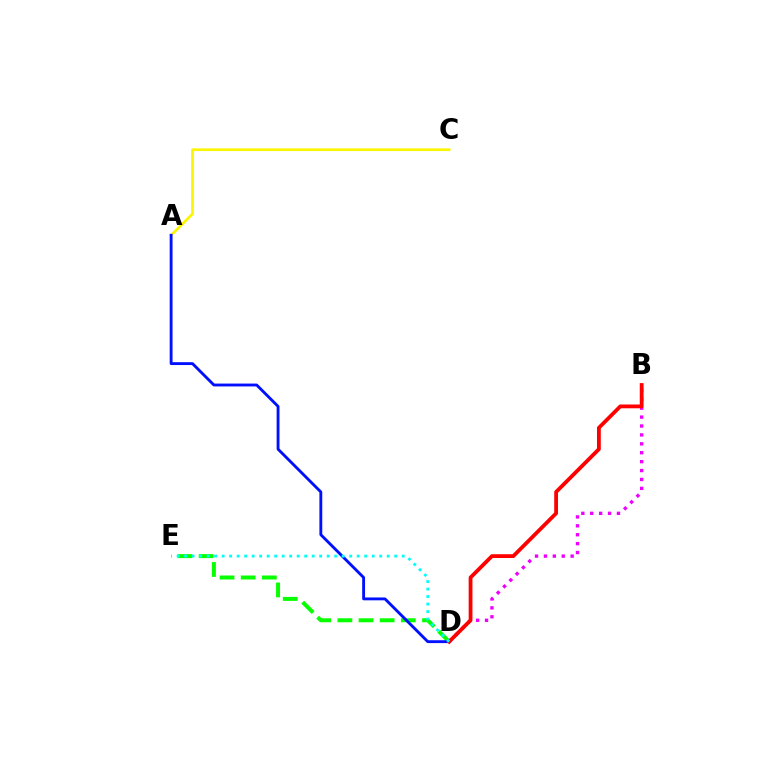{('A', 'C'): [{'color': '#fcf500', 'line_style': 'solid', 'thickness': 1.94}], ('D', 'E'): [{'color': '#08ff00', 'line_style': 'dashed', 'thickness': 2.87}, {'color': '#00fff6', 'line_style': 'dotted', 'thickness': 2.04}], ('B', 'D'): [{'color': '#ee00ff', 'line_style': 'dotted', 'thickness': 2.42}, {'color': '#ff0000', 'line_style': 'solid', 'thickness': 2.74}], ('A', 'D'): [{'color': '#0010ff', 'line_style': 'solid', 'thickness': 2.06}]}